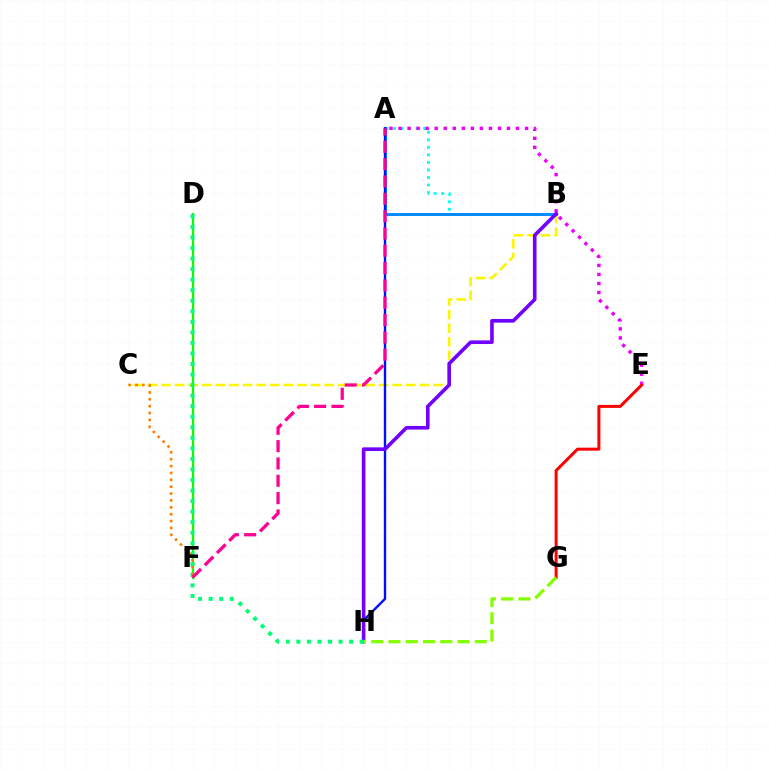{('B', 'C'): [{'color': '#fcf500', 'line_style': 'dashed', 'thickness': 1.85}], ('A', 'B'): [{'color': '#00fff6', 'line_style': 'dotted', 'thickness': 2.05}, {'color': '#008cff', 'line_style': 'solid', 'thickness': 2.14}], ('A', 'E'): [{'color': '#ee00ff', 'line_style': 'dotted', 'thickness': 2.46}], ('A', 'H'): [{'color': '#0010ff', 'line_style': 'solid', 'thickness': 1.71}], ('B', 'H'): [{'color': '#7200ff', 'line_style': 'solid', 'thickness': 2.61}], ('D', 'F'): [{'color': '#08ff00', 'line_style': 'solid', 'thickness': 1.61}], ('D', 'H'): [{'color': '#00ff74', 'line_style': 'dotted', 'thickness': 2.86}], ('E', 'G'): [{'color': '#ff0000', 'line_style': 'solid', 'thickness': 2.16}], ('C', 'F'): [{'color': '#ff7c00', 'line_style': 'dotted', 'thickness': 1.87}], ('A', 'F'): [{'color': '#ff0094', 'line_style': 'dashed', 'thickness': 2.35}], ('G', 'H'): [{'color': '#84ff00', 'line_style': 'dashed', 'thickness': 2.35}]}